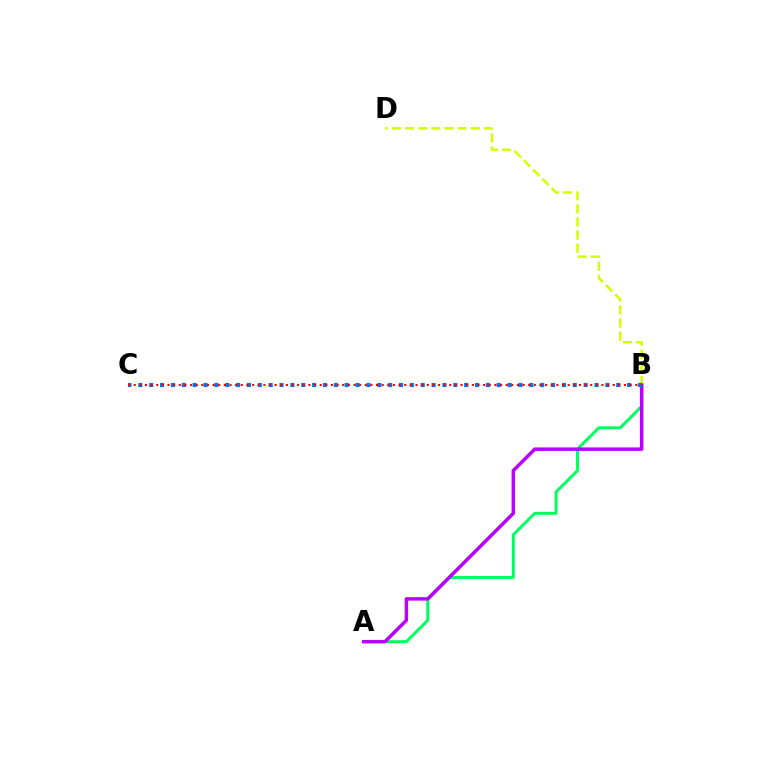{('B', 'D'): [{'color': '#d1ff00', 'line_style': 'dashed', 'thickness': 1.78}], ('A', 'B'): [{'color': '#00ff5c', 'line_style': 'solid', 'thickness': 2.11}, {'color': '#b900ff', 'line_style': 'solid', 'thickness': 2.51}], ('B', 'C'): [{'color': '#0074ff', 'line_style': 'dotted', 'thickness': 2.95}, {'color': '#ff0000', 'line_style': 'dotted', 'thickness': 1.53}]}